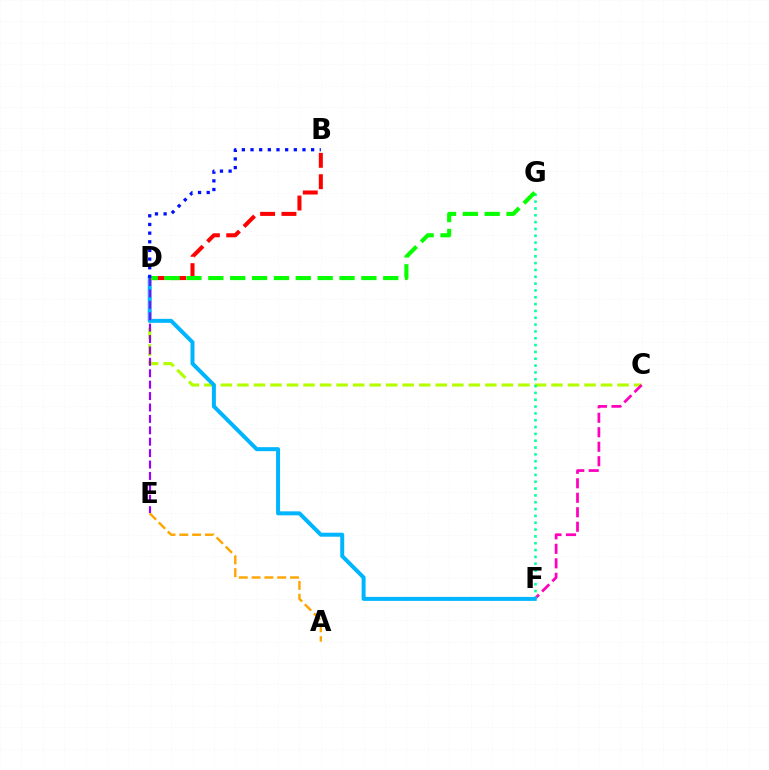{('C', 'D'): [{'color': '#b3ff00', 'line_style': 'dashed', 'thickness': 2.25}], ('C', 'F'): [{'color': '#ff00bd', 'line_style': 'dashed', 'thickness': 1.97}], ('B', 'D'): [{'color': '#ff0000', 'line_style': 'dashed', 'thickness': 2.9}, {'color': '#0010ff', 'line_style': 'dotted', 'thickness': 2.35}], ('F', 'G'): [{'color': '#00ff9d', 'line_style': 'dotted', 'thickness': 1.86}], ('A', 'E'): [{'color': '#ffa500', 'line_style': 'dashed', 'thickness': 1.74}], ('D', 'F'): [{'color': '#00b5ff', 'line_style': 'solid', 'thickness': 2.87}], ('D', 'G'): [{'color': '#08ff00', 'line_style': 'dashed', 'thickness': 2.97}], ('D', 'E'): [{'color': '#9b00ff', 'line_style': 'dashed', 'thickness': 1.55}]}